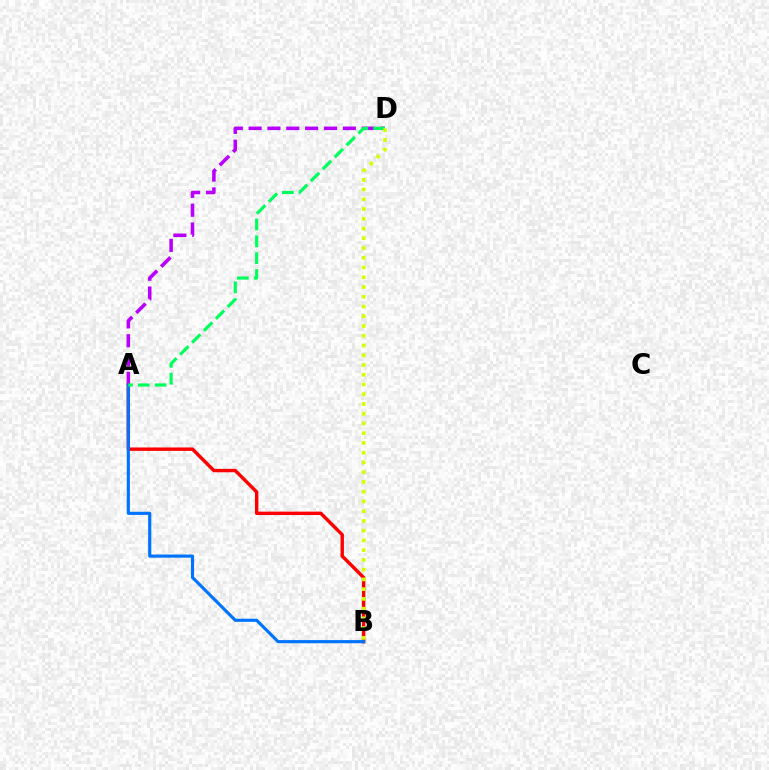{('A', 'D'): [{'color': '#b900ff', 'line_style': 'dashed', 'thickness': 2.56}, {'color': '#00ff5c', 'line_style': 'dashed', 'thickness': 2.29}], ('A', 'B'): [{'color': '#ff0000', 'line_style': 'solid', 'thickness': 2.46}, {'color': '#0074ff', 'line_style': 'solid', 'thickness': 2.27}], ('B', 'D'): [{'color': '#d1ff00', 'line_style': 'dotted', 'thickness': 2.65}]}